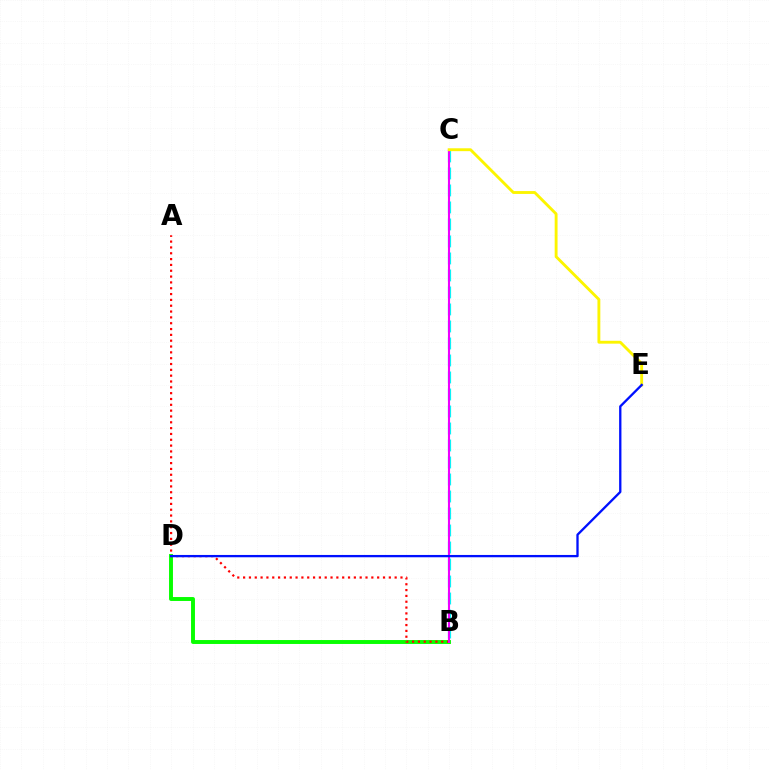{('B', 'D'): [{'color': '#08ff00', 'line_style': 'solid', 'thickness': 2.82}], ('B', 'C'): [{'color': '#00fff6', 'line_style': 'dashed', 'thickness': 2.31}, {'color': '#ee00ff', 'line_style': 'solid', 'thickness': 1.52}], ('A', 'B'): [{'color': '#ff0000', 'line_style': 'dotted', 'thickness': 1.58}], ('C', 'E'): [{'color': '#fcf500', 'line_style': 'solid', 'thickness': 2.07}], ('D', 'E'): [{'color': '#0010ff', 'line_style': 'solid', 'thickness': 1.66}]}